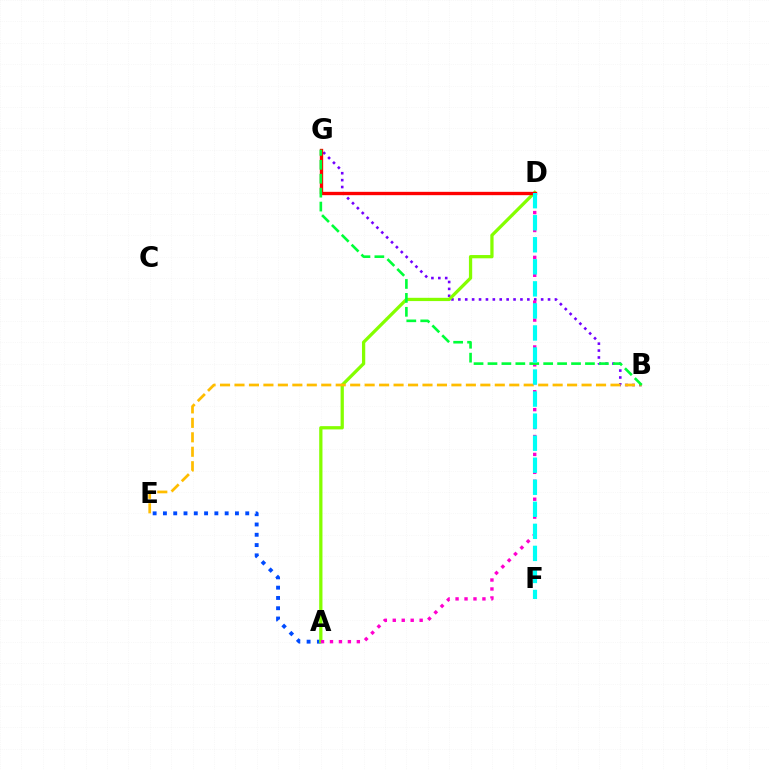{('B', 'G'): [{'color': '#7200ff', 'line_style': 'dotted', 'thickness': 1.87}, {'color': '#00ff39', 'line_style': 'dashed', 'thickness': 1.89}], ('A', 'E'): [{'color': '#004bff', 'line_style': 'dotted', 'thickness': 2.8}], ('A', 'D'): [{'color': '#84ff00', 'line_style': 'solid', 'thickness': 2.35}, {'color': '#ff00cf', 'line_style': 'dotted', 'thickness': 2.43}], ('B', 'E'): [{'color': '#ffbd00', 'line_style': 'dashed', 'thickness': 1.96}], ('D', 'G'): [{'color': '#ff0000', 'line_style': 'solid', 'thickness': 2.41}], ('D', 'F'): [{'color': '#00fff6', 'line_style': 'dashed', 'thickness': 2.99}]}